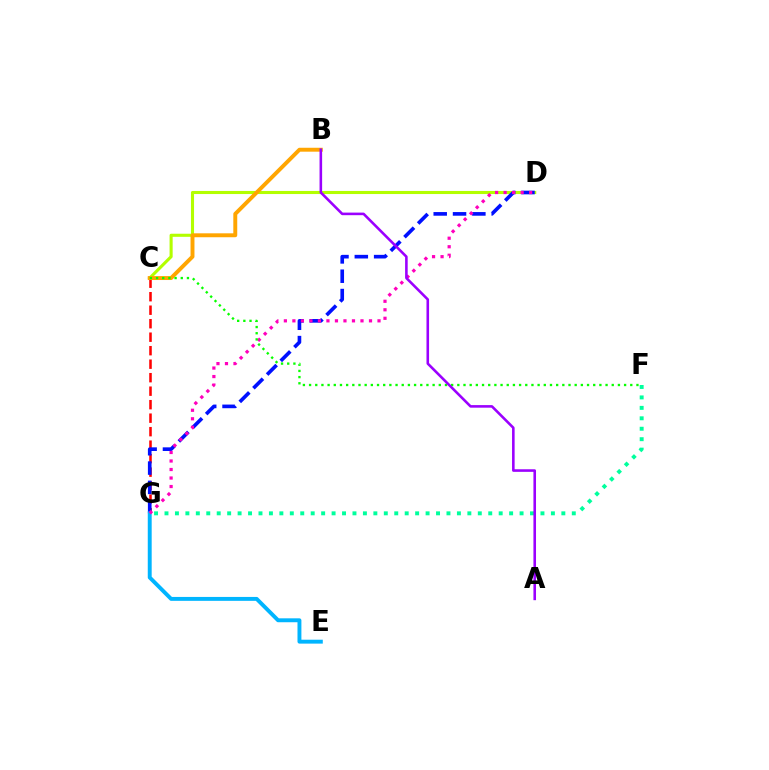{('C', 'D'): [{'color': '#b3ff00', 'line_style': 'solid', 'thickness': 2.22}], ('C', 'G'): [{'color': '#ff0000', 'line_style': 'dashed', 'thickness': 1.83}], ('D', 'G'): [{'color': '#0010ff', 'line_style': 'dashed', 'thickness': 2.63}, {'color': '#ff00bd', 'line_style': 'dotted', 'thickness': 2.31}], ('B', 'C'): [{'color': '#ffa500', 'line_style': 'solid', 'thickness': 2.83}], ('E', 'G'): [{'color': '#00b5ff', 'line_style': 'solid', 'thickness': 2.82}], ('C', 'F'): [{'color': '#08ff00', 'line_style': 'dotted', 'thickness': 1.68}], ('F', 'G'): [{'color': '#00ff9d', 'line_style': 'dotted', 'thickness': 2.84}], ('A', 'B'): [{'color': '#9b00ff', 'line_style': 'solid', 'thickness': 1.86}]}